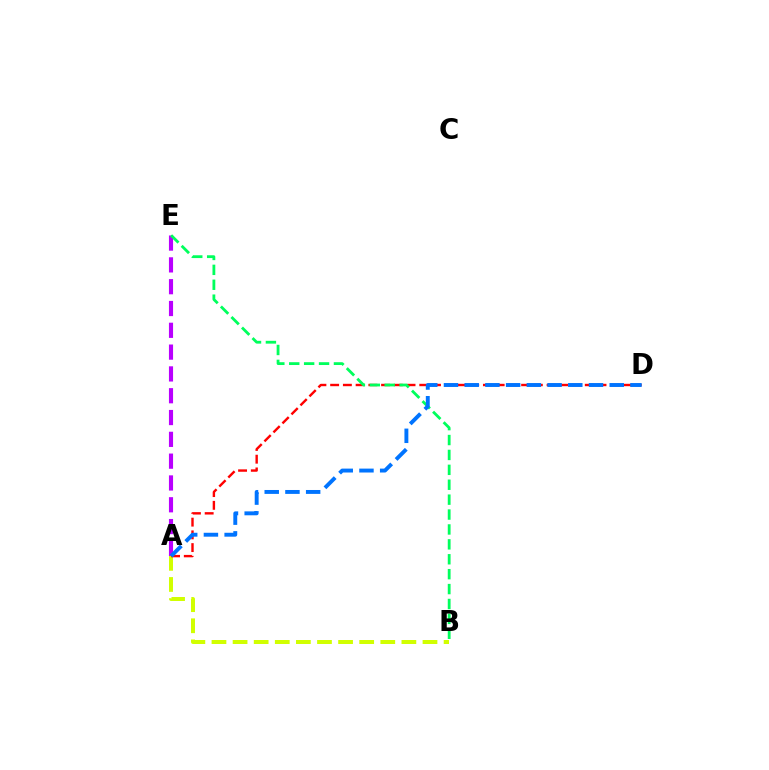{('A', 'B'): [{'color': '#d1ff00', 'line_style': 'dashed', 'thickness': 2.87}], ('A', 'D'): [{'color': '#ff0000', 'line_style': 'dashed', 'thickness': 1.73}, {'color': '#0074ff', 'line_style': 'dashed', 'thickness': 2.81}], ('A', 'E'): [{'color': '#b900ff', 'line_style': 'dashed', 'thickness': 2.96}], ('B', 'E'): [{'color': '#00ff5c', 'line_style': 'dashed', 'thickness': 2.02}]}